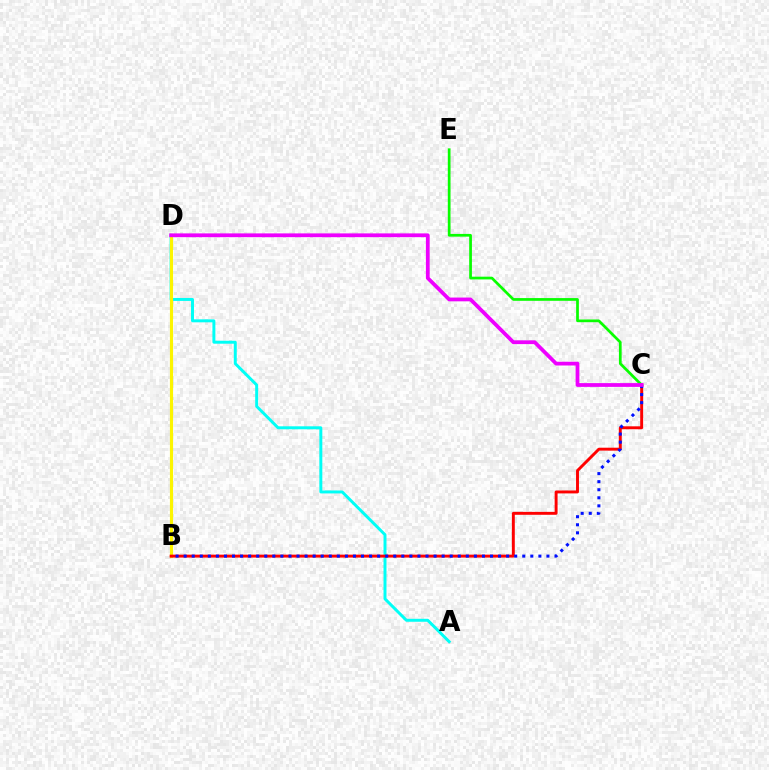{('C', 'E'): [{'color': '#08ff00', 'line_style': 'solid', 'thickness': 1.96}], ('A', 'D'): [{'color': '#00fff6', 'line_style': 'solid', 'thickness': 2.13}], ('B', 'D'): [{'color': '#fcf500', 'line_style': 'solid', 'thickness': 2.26}], ('B', 'C'): [{'color': '#ff0000', 'line_style': 'solid', 'thickness': 2.1}, {'color': '#0010ff', 'line_style': 'dotted', 'thickness': 2.19}], ('C', 'D'): [{'color': '#ee00ff', 'line_style': 'solid', 'thickness': 2.71}]}